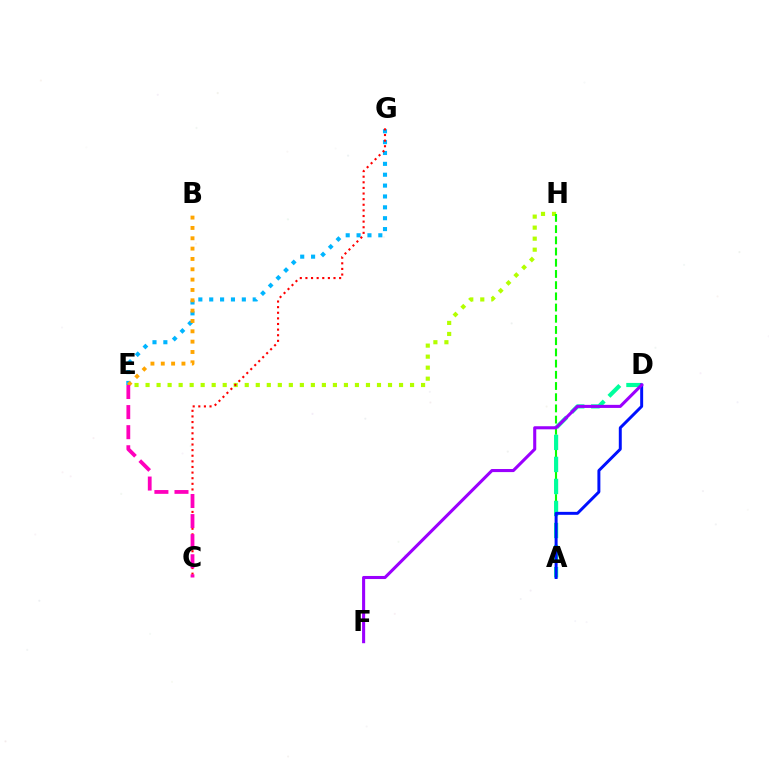{('E', 'H'): [{'color': '#b3ff00', 'line_style': 'dotted', 'thickness': 2.99}], ('A', 'H'): [{'color': '#08ff00', 'line_style': 'dashed', 'thickness': 1.52}], ('A', 'D'): [{'color': '#00ff9d', 'line_style': 'dashed', 'thickness': 2.99}, {'color': '#0010ff', 'line_style': 'solid', 'thickness': 2.13}], ('E', 'G'): [{'color': '#00b5ff', 'line_style': 'dotted', 'thickness': 2.95}], ('D', 'F'): [{'color': '#9b00ff', 'line_style': 'solid', 'thickness': 2.22}], ('B', 'E'): [{'color': '#ffa500', 'line_style': 'dotted', 'thickness': 2.81}], ('C', 'G'): [{'color': '#ff0000', 'line_style': 'dotted', 'thickness': 1.53}], ('C', 'E'): [{'color': '#ff00bd', 'line_style': 'dashed', 'thickness': 2.73}]}